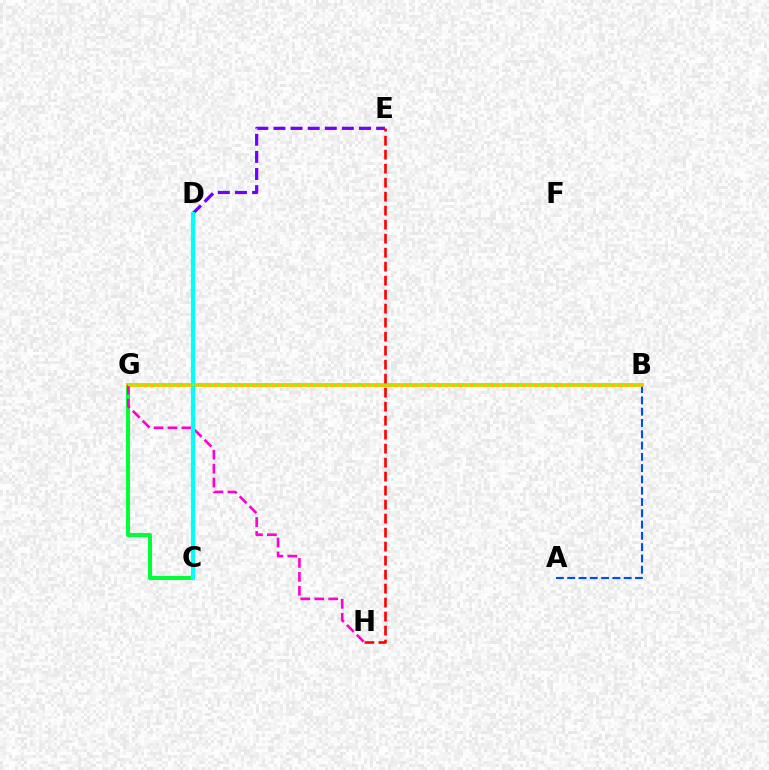{('C', 'G'): [{'color': '#00ff39', 'line_style': 'solid', 'thickness': 2.91}], ('D', 'E'): [{'color': '#7200ff', 'line_style': 'dashed', 'thickness': 2.32}], ('A', 'B'): [{'color': '#004bff', 'line_style': 'dashed', 'thickness': 1.53}], ('B', 'G'): [{'color': '#ffbd00', 'line_style': 'solid', 'thickness': 2.76}, {'color': '#84ff00', 'line_style': 'dotted', 'thickness': 1.74}], ('G', 'H'): [{'color': '#ff00cf', 'line_style': 'dashed', 'thickness': 1.89}], ('C', 'D'): [{'color': '#00fff6', 'line_style': 'solid', 'thickness': 2.99}], ('E', 'H'): [{'color': '#ff0000', 'line_style': 'dashed', 'thickness': 1.9}]}